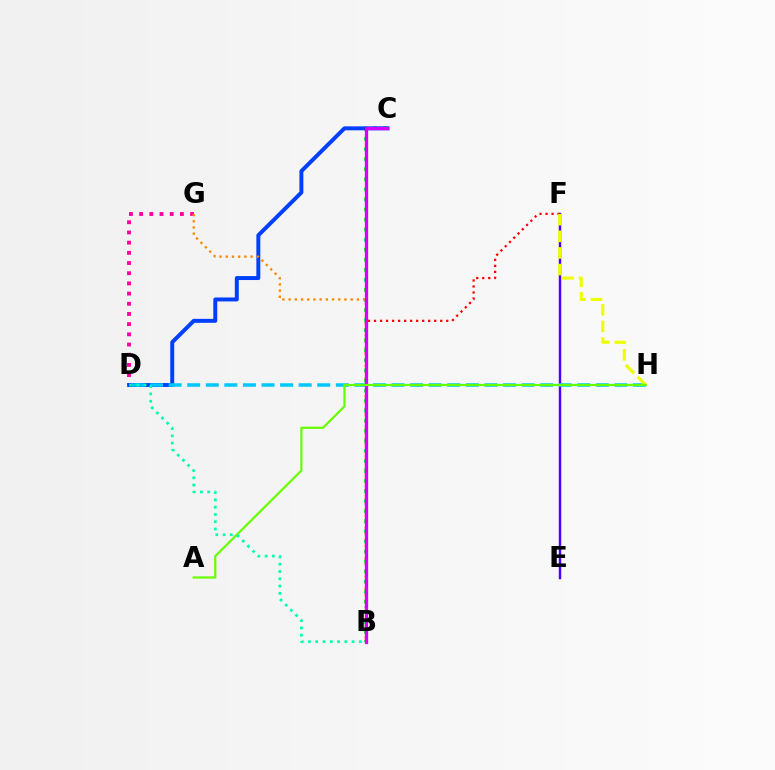{('D', 'G'): [{'color': '#ff00a0', 'line_style': 'dotted', 'thickness': 2.77}], ('E', 'F'): [{'color': '#4f00ff', 'line_style': 'solid', 'thickness': 1.76}], ('B', 'F'): [{'color': '#ff0000', 'line_style': 'dotted', 'thickness': 1.64}], ('B', 'C'): [{'color': '#00ff27', 'line_style': 'dotted', 'thickness': 2.73}, {'color': '#d600ff', 'line_style': 'solid', 'thickness': 2.37}], ('C', 'D'): [{'color': '#003fff', 'line_style': 'solid', 'thickness': 2.85}], ('D', 'H'): [{'color': '#00c7ff', 'line_style': 'dashed', 'thickness': 2.52}], ('B', 'G'): [{'color': '#ff8800', 'line_style': 'dotted', 'thickness': 1.69}], ('F', 'H'): [{'color': '#eeff00', 'line_style': 'dashed', 'thickness': 2.26}], ('A', 'H'): [{'color': '#66ff00', 'line_style': 'solid', 'thickness': 1.6}], ('B', 'D'): [{'color': '#00ffaf', 'line_style': 'dotted', 'thickness': 1.98}]}